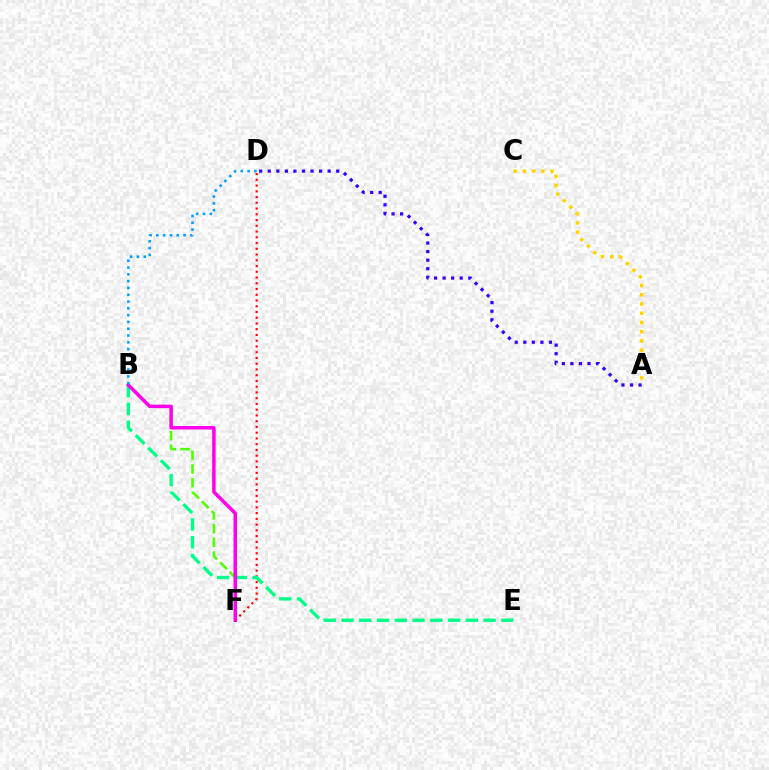{('B', 'F'): [{'color': '#4fff00', 'line_style': 'dashed', 'thickness': 1.86}, {'color': '#ff00ed', 'line_style': 'solid', 'thickness': 2.51}], ('D', 'F'): [{'color': '#ff0000', 'line_style': 'dotted', 'thickness': 1.56}], ('B', 'E'): [{'color': '#00ff86', 'line_style': 'dashed', 'thickness': 2.41}], ('A', 'D'): [{'color': '#3700ff', 'line_style': 'dotted', 'thickness': 2.33}], ('A', 'C'): [{'color': '#ffd500', 'line_style': 'dotted', 'thickness': 2.51}], ('B', 'D'): [{'color': '#009eff', 'line_style': 'dotted', 'thickness': 1.85}]}